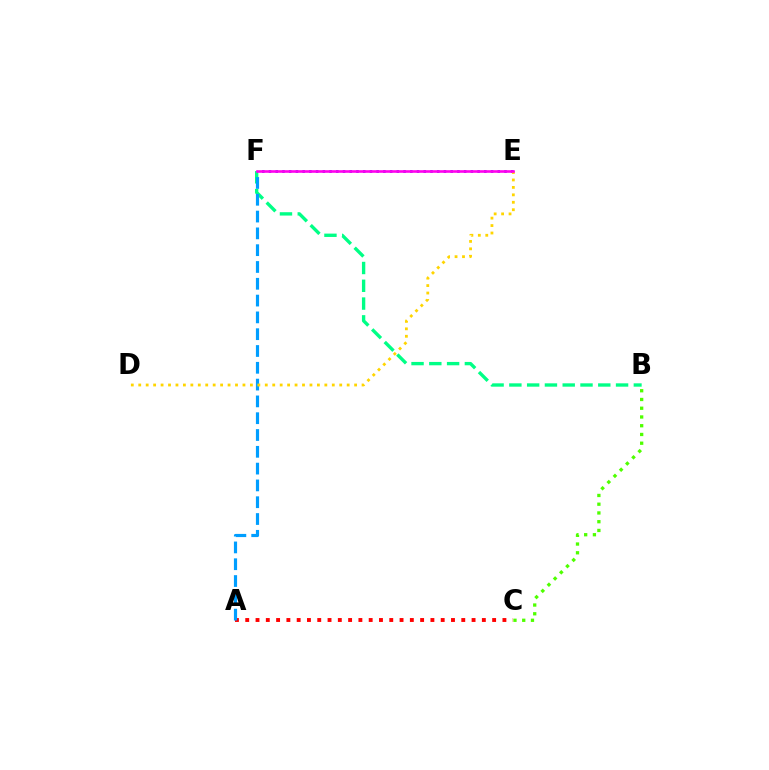{('B', 'F'): [{'color': '#00ff86', 'line_style': 'dashed', 'thickness': 2.42}], ('A', 'C'): [{'color': '#ff0000', 'line_style': 'dotted', 'thickness': 2.8}], ('E', 'F'): [{'color': '#3700ff', 'line_style': 'dotted', 'thickness': 1.83}, {'color': '#ff00ed', 'line_style': 'solid', 'thickness': 1.87}], ('A', 'F'): [{'color': '#009eff', 'line_style': 'dashed', 'thickness': 2.28}], ('D', 'E'): [{'color': '#ffd500', 'line_style': 'dotted', 'thickness': 2.02}], ('B', 'C'): [{'color': '#4fff00', 'line_style': 'dotted', 'thickness': 2.38}]}